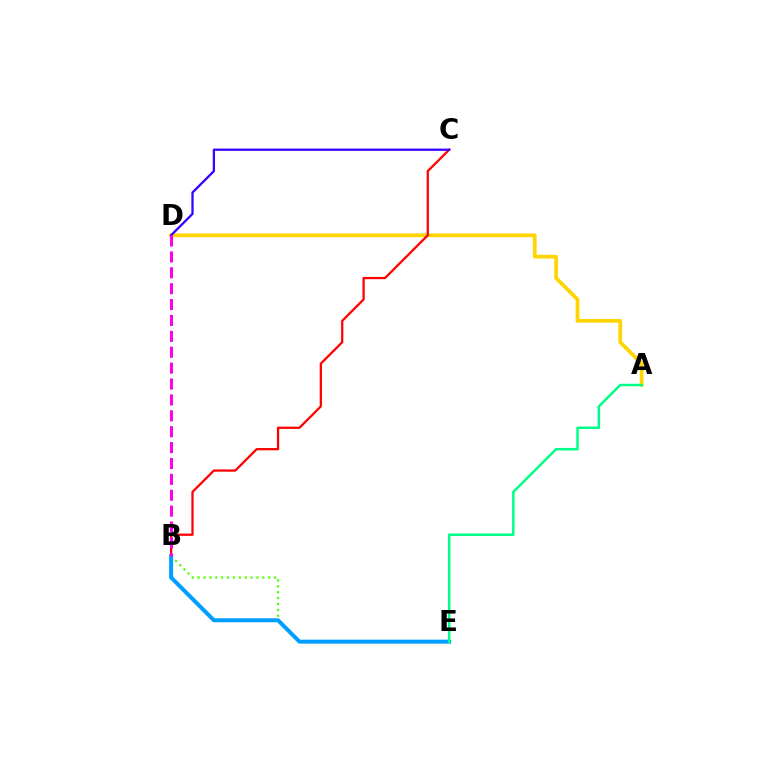{('A', 'D'): [{'color': '#ffd500', 'line_style': 'solid', 'thickness': 2.69}], ('B', 'C'): [{'color': '#ff0000', 'line_style': 'solid', 'thickness': 1.63}], ('B', 'E'): [{'color': '#4fff00', 'line_style': 'dotted', 'thickness': 1.6}, {'color': '#009eff', 'line_style': 'solid', 'thickness': 2.87}], ('C', 'D'): [{'color': '#3700ff', 'line_style': 'solid', 'thickness': 1.64}], ('A', 'E'): [{'color': '#00ff86', 'line_style': 'solid', 'thickness': 1.8}], ('B', 'D'): [{'color': '#ff00ed', 'line_style': 'dashed', 'thickness': 2.16}]}